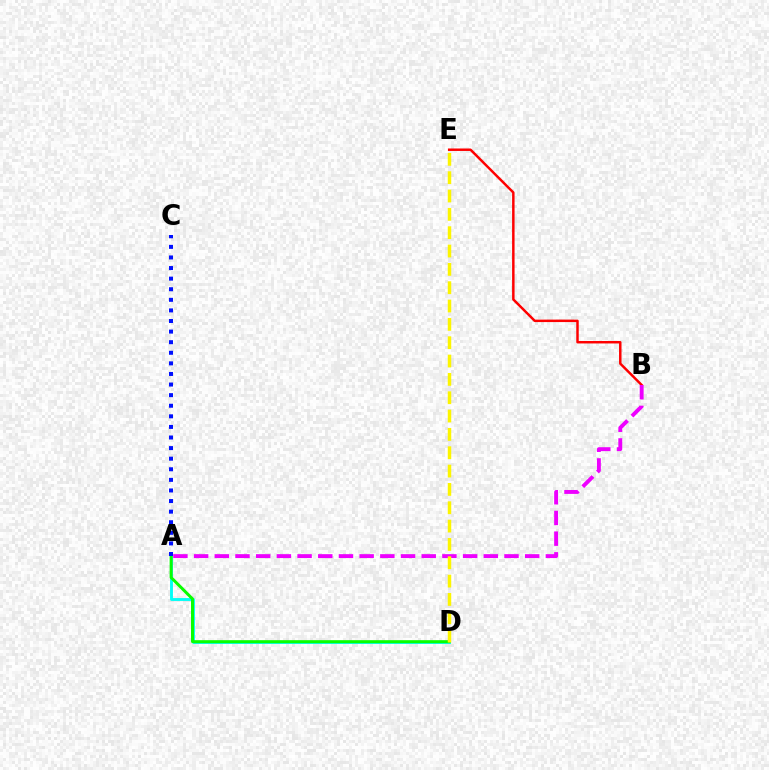{('B', 'E'): [{'color': '#ff0000', 'line_style': 'solid', 'thickness': 1.78}], ('A', 'D'): [{'color': '#00fff6', 'line_style': 'solid', 'thickness': 2.07}, {'color': '#08ff00', 'line_style': 'solid', 'thickness': 2.15}], ('A', 'B'): [{'color': '#ee00ff', 'line_style': 'dashed', 'thickness': 2.81}], ('A', 'C'): [{'color': '#0010ff', 'line_style': 'dotted', 'thickness': 2.88}], ('D', 'E'): [{'color': '#fcf500', 'line_style': 'dashed', 'thickness': 2.49}]}